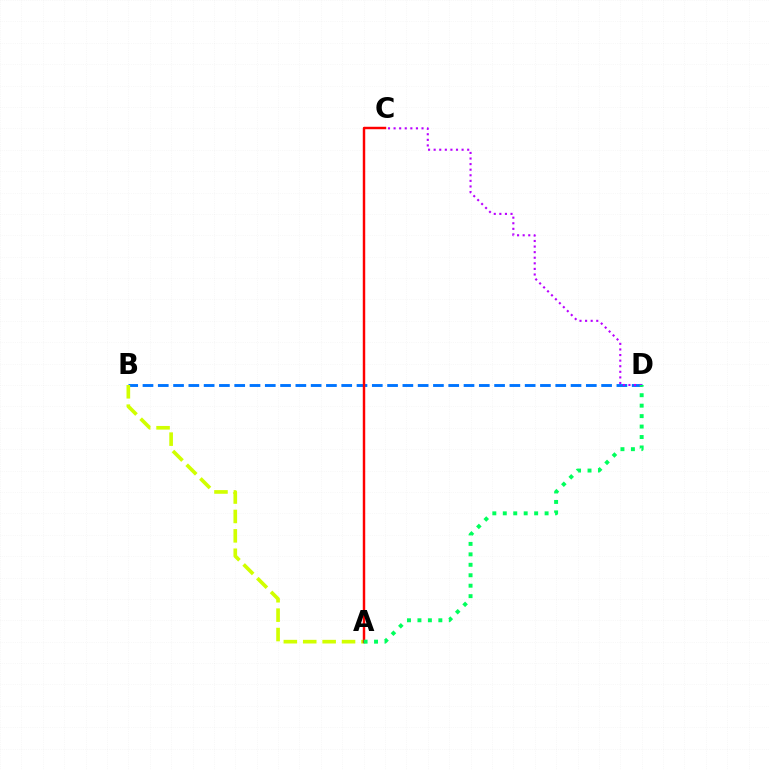{('B', 'D'): [{'color': '#0074ff', 'line_style': 'dashed', 'thickness': 2.08}], ('A', 'B'): [{'color': '#d1ff00', 'line_style': 'dashed', 'thickness': 2.64}], ('C', 'D'): [{'color': '#b900ff', 'line_style': 'dotted', 'thickness': 1.52}], ('A', 'C'): [{'color': '#ff0000', 'line_style': 'solid', 'thickness': 1.76}], ('A', 'D'): [{'color': '#00ff5c', 'line_style': 'dotted', 'thickness': 2.84}]}